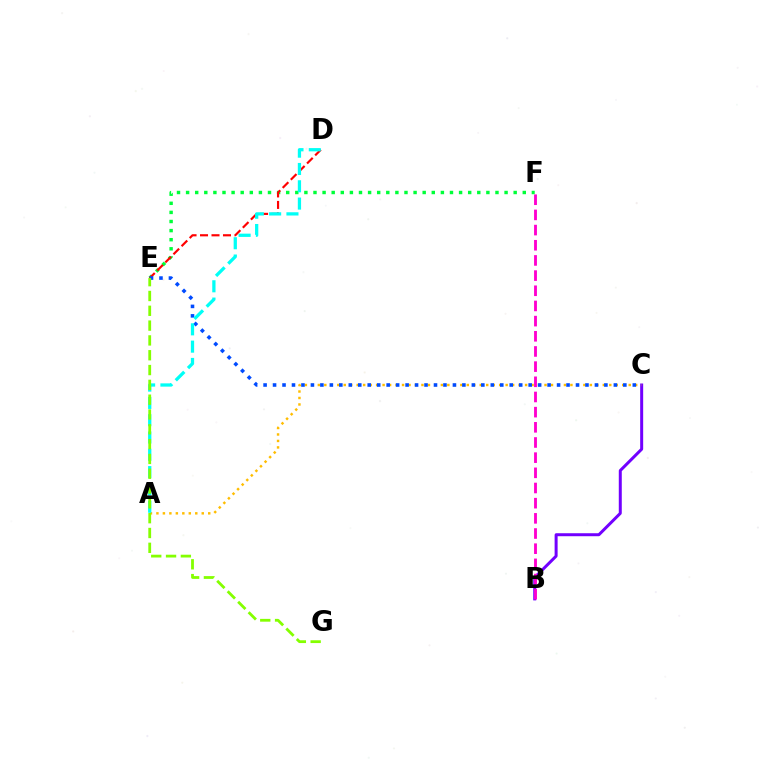{('E', 'F'): [{'color': '#00ff39', 'line_style': 'dotted', 'thickness': 2.47}], ('D', 'E'): [{'color': '#ff0000', 'line_style': 'dashed', 'thickness': 1.56}], ('B', 'C'): [{'color': '#7200ff', 'line_style': 'solid', 'thickness': 2.15}], ('A', 'C'): [{'color': '#ffbd00', 'line_style': 'dotted', 'thickness': 1.76}], ('C', 'E'): [{'color': '#004bff', 'line_style': 'dotted', 'thickness': 2.57}], ('A', 'D'): [{'color': '#00fff6', 'line_style': 'dashed', 'thickness': 2.35}], ('E', 'G'): [{'color': '#84ff00', 'line_style': 'dashed', 'thickness': 2.01}], ('B', 'F'): [{'color': '#ff00cf', 'line_style': 'dashed', 'thickness': 2.06}]}